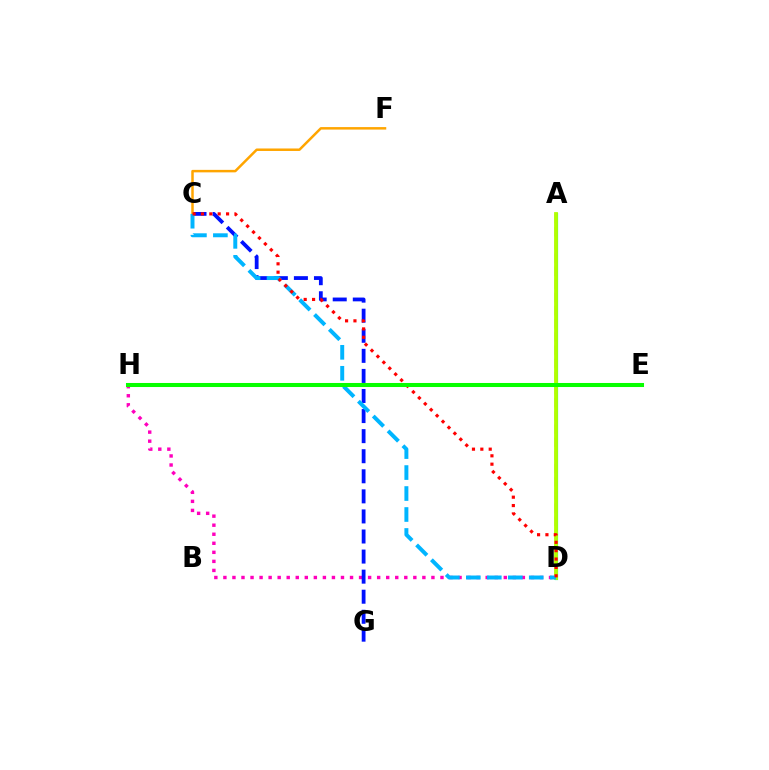{('D', 'H'): [{'color': '#ff00bd', 'line_style': 'dotted', 'thickness': 2.46}], ('A', 'D'): [{'color': '#9b00ff', 'line_style': 'dashed', 'thickness': 1.79}, {'color': '#00ff9d', 'line_style': 'solid', 'thickness': 2.3}, {'color': '#b3ff00', 'line_style': 'solid', 'thickness': 2.72}], ('C', 'G'): [{'color': '#0010ff', 'line_style': 'dashed', 'thickness': 2.73}], ('C', 'F'): [{'color': '#ffa500', 'line_style': 'solid', 'thickness': 1.79}], ('C', 'D'): [{'color': '#00b5ff', 'line_style': 'dashed', 'thickness': 2.85}, {'color': '#ff0000', 'line_style': 'dotted', 'thickness': 2.27}], ('E', 'H'): [{'color': '#08ff00', 'line_style': 'solid', 'thickness': 2.91}]}